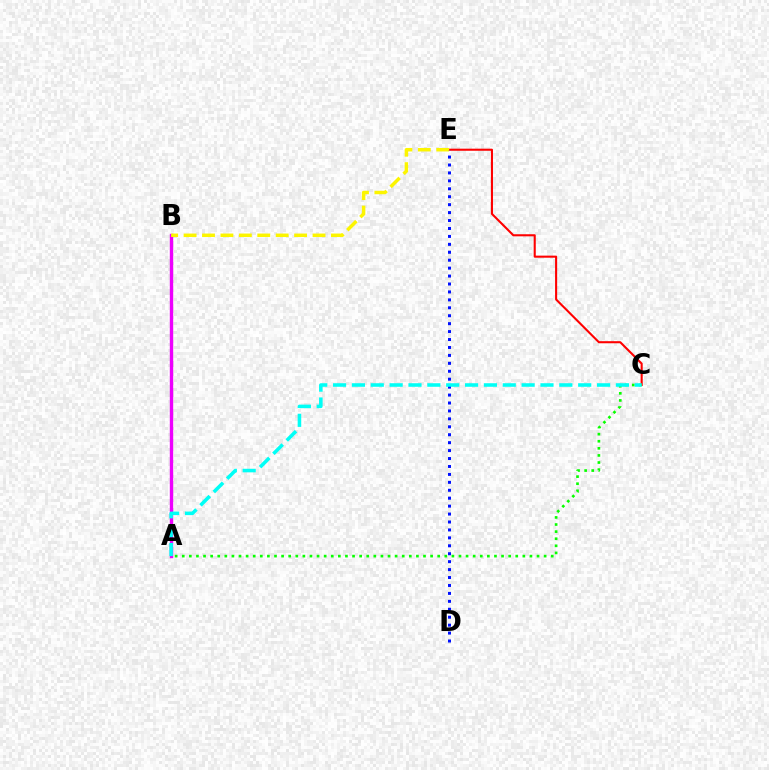{('C', 'E'): [{'color': '#ff0000', 'line_style': 'solid', 'thickness': 1.5}], ('A', 'B'): [{'color': '#ee00ff', 'line_style': 'solid', 'thickness': 2.44}], ('B', 'E'): [{'color': '#fcf500', 'line_style': 'dashed', 'thickness': 2.5}], ('A', 'C'): [{'color': '#08ff00', 'line_style': 'dotted', 'thickness': 1.93}, {'color': '#00fff6', 'line_style': 'dashed', 'thickness': 2.56}], ('D', 'E'): [{'color': '#0010ff', 'line_style': 'dotted', 'thickness': 2.16}]}